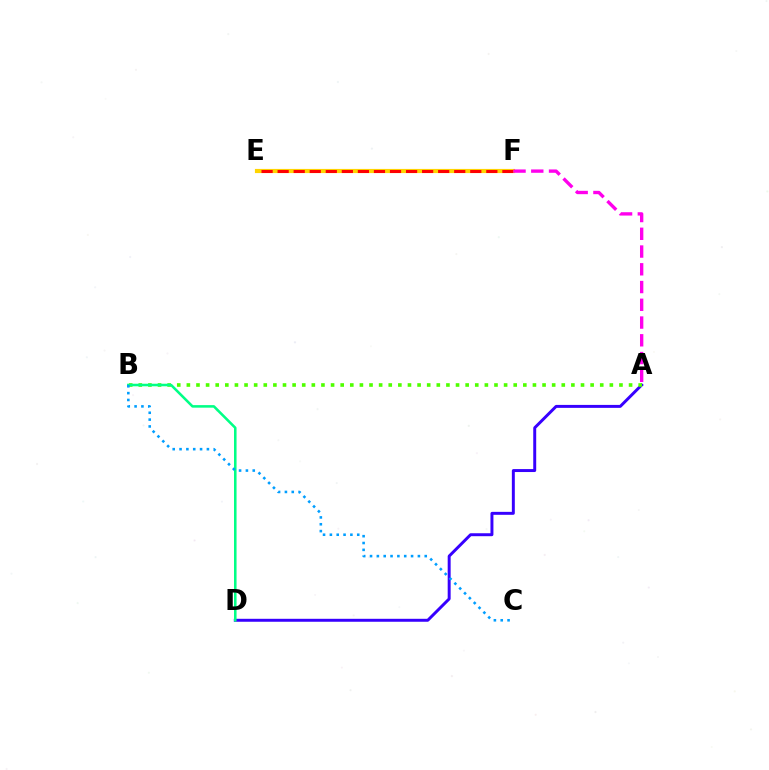{('A', 'D'): [{'color': '#3700ff', 'line_style': 'solid', 'thickness': 2.13}], ('E', 'F'): [{'color': '#ffd500', 'line_style': 'solid', 'thickness': 2.99}, {'color': '#ff0000', 'line_style': 'dashed', 'thickness': 2.18}], ('A', 'F'): [{'color': '#ff00ed', 'line_style': 'dashed', 'thickness': 2.41}], ('A', 'B'): [{'color': '#4fff00', 'line_style': 'dotted', 'thickness': 2.61}], ('B', 'D'): [{'color': '#00ff86', 'line_style': 'solid', 'thickness': 1.84}], ('B', 'C'): [{'color': '#009eff', 'line_style': 'dotted', 'thickness': 1.86}]}